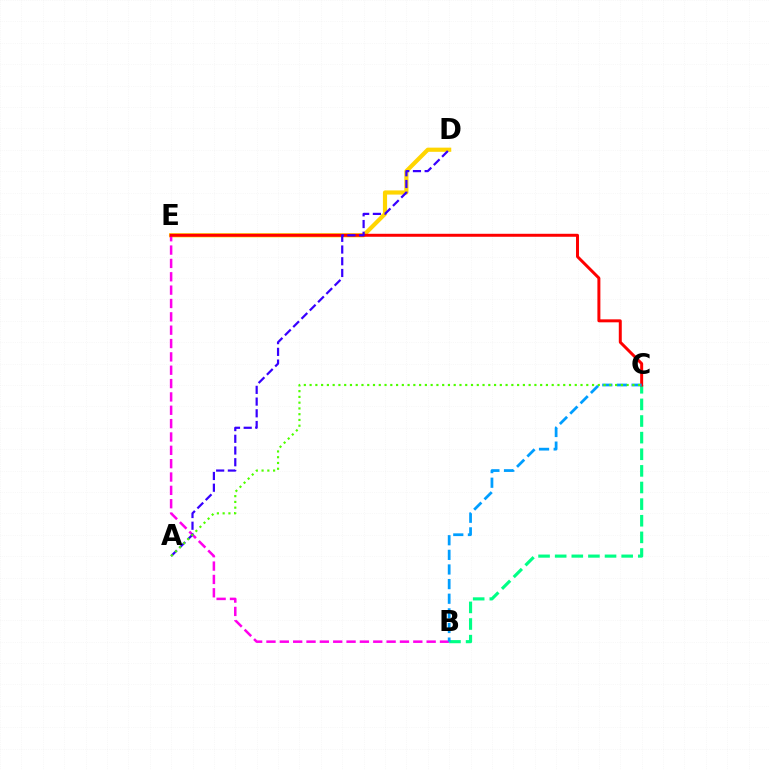{('D', 'E'): [{'color': '#ffd500', 'line_style': 'solid', 'thickness': 3.0}], ('B', 'E'): [{'color': '#ff00ed', 'line_style': 'dashed', 'thickness': 1.81}], ('B', 'C'): [{'color': '#00ff86', 'line_style': 'dashed', 'thickness': 2.26}, {'color': '#009eff', 'line_style': 'dashed', 'thickness': 1.99}], ('C', 'E'): [{'color': '#ff0000', 'line_style': 'solid', 'thickness': 2.14}], ('A', 'D'): [{'color': '#3700ff', 'line_style': 'dashed', 'thickness': 1.59}], ('A', 'C'): [{'color': '#4fff00', 'line_style': 'dotted', 'thickness': 1.57}]}